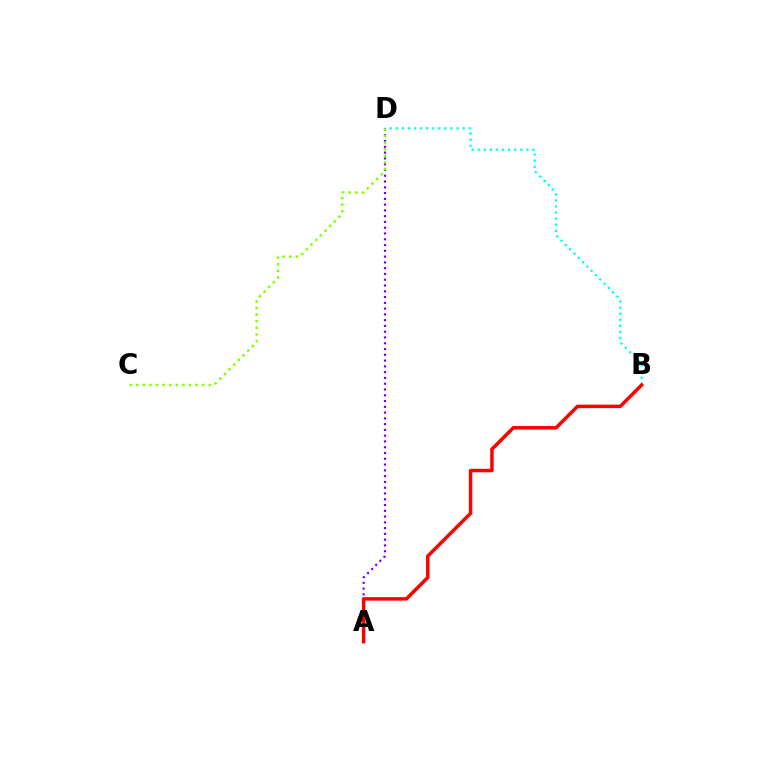{('B', 'D'): [{'color': '#00fff6', 'line_style': 'dotted', 'thickness': 1.65}], ('A', 'D'): [{'color': '#7200ff', 'line_style': 'dotted', 'thickness': 1.57}], ('A', 'B'): [{'color': '#ff0000', 'line_style': 'solid', 'thickness': 2.5}], ('C', 'D'): [{'color': '#84ff00', 'line_style': 'dotted', 'thickness': 1.79}]}